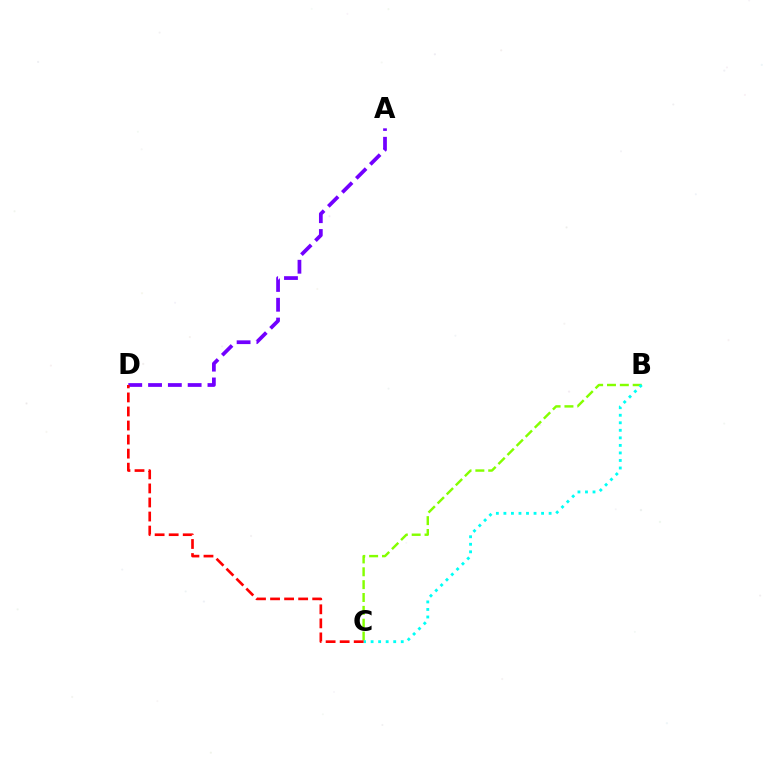{('B', 'C'): [{'color': '#84ff00', 'line_style': 'dashed', 'thickness': 1.75}, {'color': '#00fff6', 'line_style': 'dotted', 'thickness': 2.05}], ('A', 'D'): [{'color': '#7200ff', 'line_style': 'dashed', 'thickness': 2.69}], ('C', 'D'): [{'color': '#ff0000', 'line_style': 'dashed', 'thickness': 1.91}]}